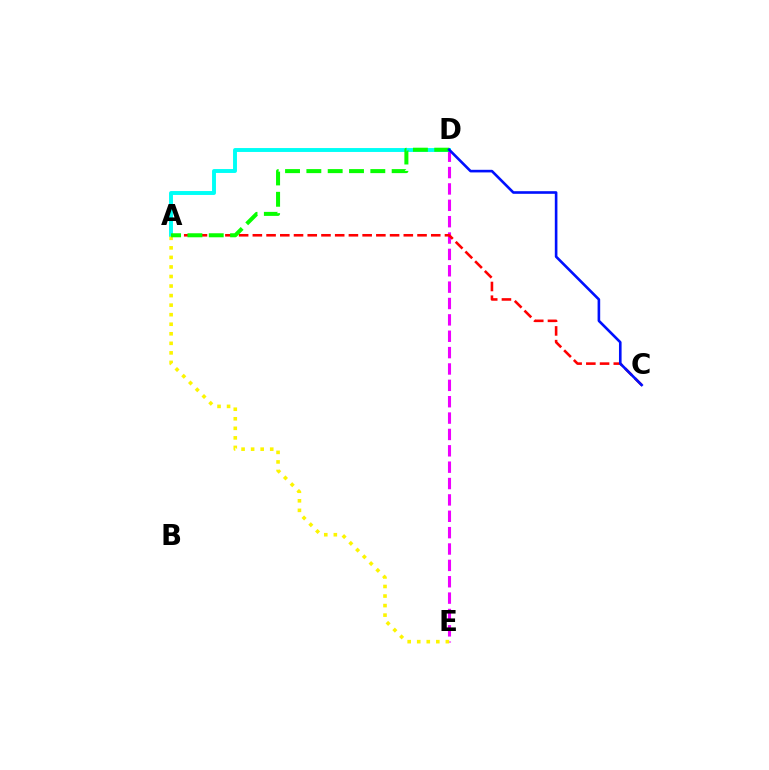{('D', 'E'): [{'color': '#ee00ff', 'line_style': 'dashed', 'thickness': 2.22}], ('A', 'D'): [{'color': '#00fff6', 'line_style': 'solid', 'thickness': 2.81}, {'color': '#08ff00', 'line_style': 'dashed', 'thickness': 2.9}], ('A', 'C'): [{'color': '#ff0000', 'line_style': 'dashed', 'thickness': 1.86}], ('A', 'E'): [{'color': '#fcf500', 'line_style': 'dotted', 'thickness': 2.59}], ('C', 'D'): [{'color': '#0010ff', 'line_style': 'solid', 'thickness': 1.88}]}